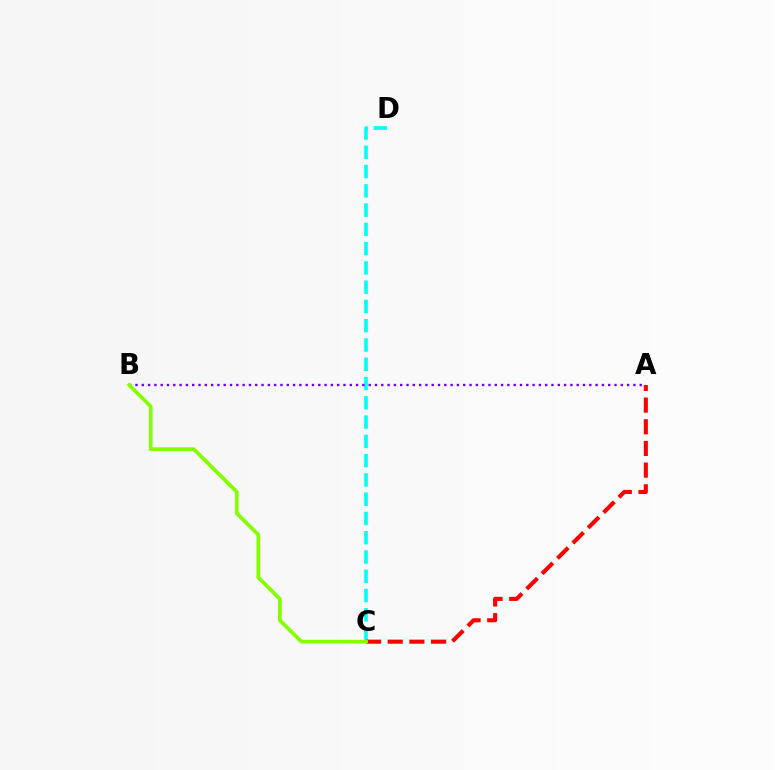{('C', 'D'): [{'color': '#00fff6', 'line_style': 'dashed', 'thickness': 2.62}], ('A', 'B'): [{'color': '#7200ff', 'line_style': 'dotted', 'thickness': 1.71}], ('A', 'C'): [{'color': '#ff0000', 'line_style': 'dashed', 'thickness': 2.94}], ('B', 'C'): [{'color': '#84ff00', 'line_style': 'solid', 'thickness': 2.68}]}